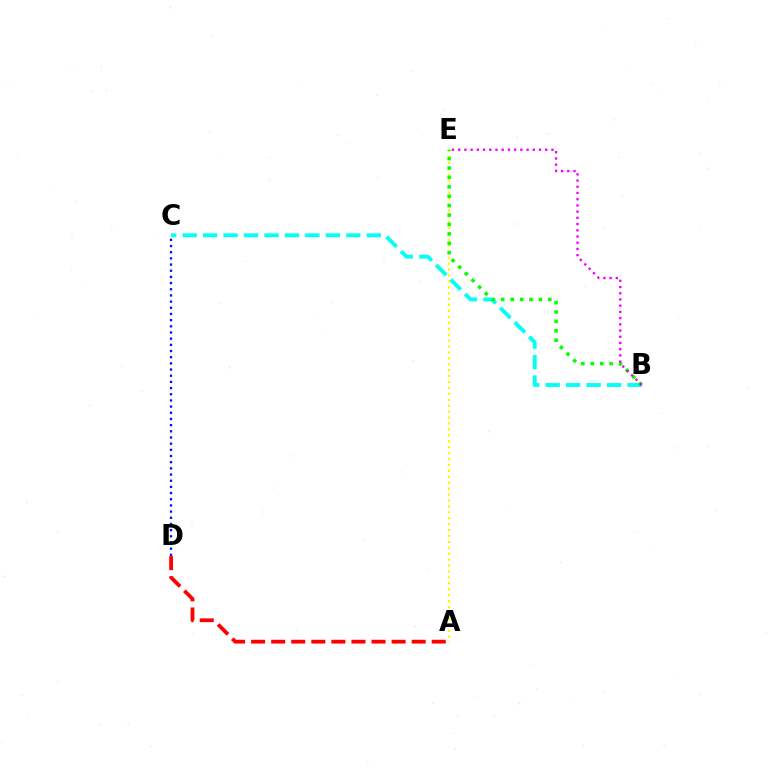{('B', 'C'): [{'color': '#00fff6', 'line_style': 'dashed', 'thickness': 2.78}], ('A', 'E'): [{'color': '#fcf500', 'line_style': 'dotted', 'thickness': 1.61}], ('C', 'D'): [{'color': '#0010ff', 'line_style': 'dotted', 'thickness': 1.68}], ('B', 'E'): [{'color': '#08ff00', 'line_style': 'dotted', 'thickness': 2.56}, {'color': '#ee00ff', 'line_style': 'dotted', 'thickness': 1.69}], ('A', 'D'): [{'color': '#ff0000', 'line_style': 'dashed', 'thickness': 2.73}]}